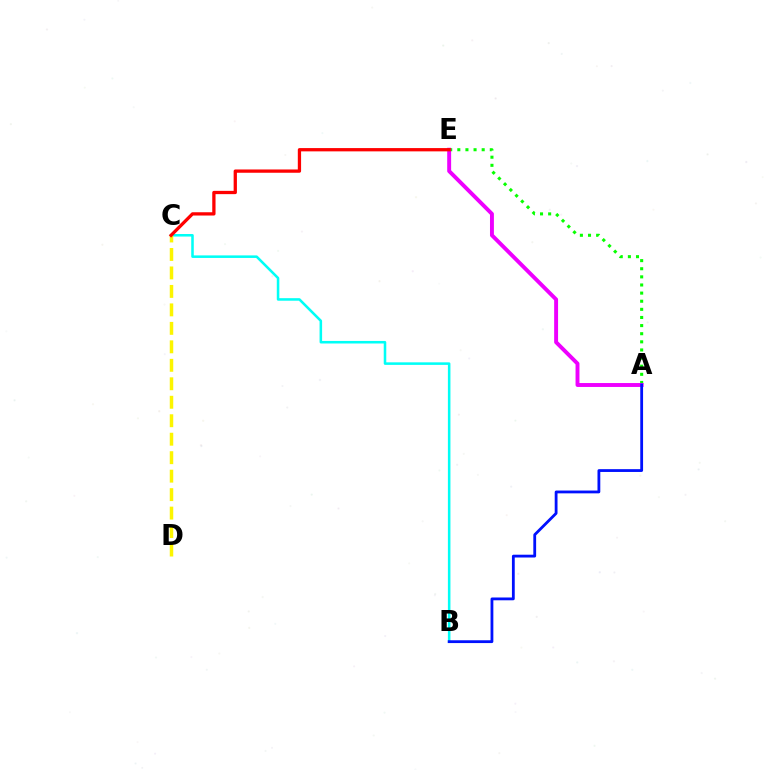{('B', 'C'): [{'color': '#00fff6', 'line_style': 'solid', 'thickness': 1.83}], ('A', 'E'): [{'color': '#08ff00', 'line_style': 'dotted', 'thickness': 2.21}, {'color': '#ee00ff', 'line_style': 'solid', 'thickness': 2.82}], ('C', 'D'): [{'color': '#fcf500', 'line_style': 'dashed', 'thickness': 2.51}], ('C', 'E'): [{'color': '#ff0000', 'line_style': 'solid', 'thickness': 2.36}], ('A', 'B'): [{'color': '#0010ff', 'line_style': 'solid', 'thickness': 2.02}]}